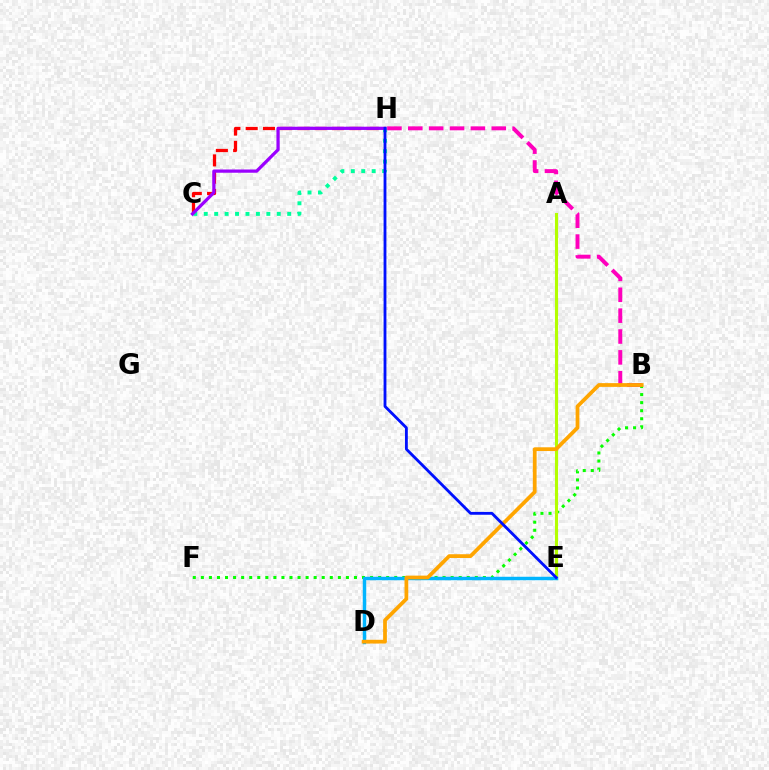{('B', 'F'): [{'color': '#08ff00', 'line_style': 'dotted', 'thickness': 2.19}], ('C', 'H'): [{'color': '#ff0000', 'line_style': 'dashed', 'thickness': 2.35}, {'color': '#00ff9d', 'line_style': 'dotted', 'thickness': 2.83}, {'color': '#9b00ff', 'line_style': 'solid', 'thickness': 2.33}], ('B', 'H'): [{'color': '#ff00bd', 'line_style': 'dashed', 'thickness': 2.83}], ('A', 'E'): [{'color': '#b3ff00', 'line_style': 'solid', 'thickness': 2.23}], ('D', 'E'): [{'color': '#00b5ff', 'line_style': 'solid', 'thickness': 2.49}], ('B', 'D'): [{'color': '#ffa500', 'line_style': 'solid', 'thickness': 2.7}], ('E', 'H'): [{'color': '#0010ff', 'line_style': 'solid', 'thickness': 2.04}]}